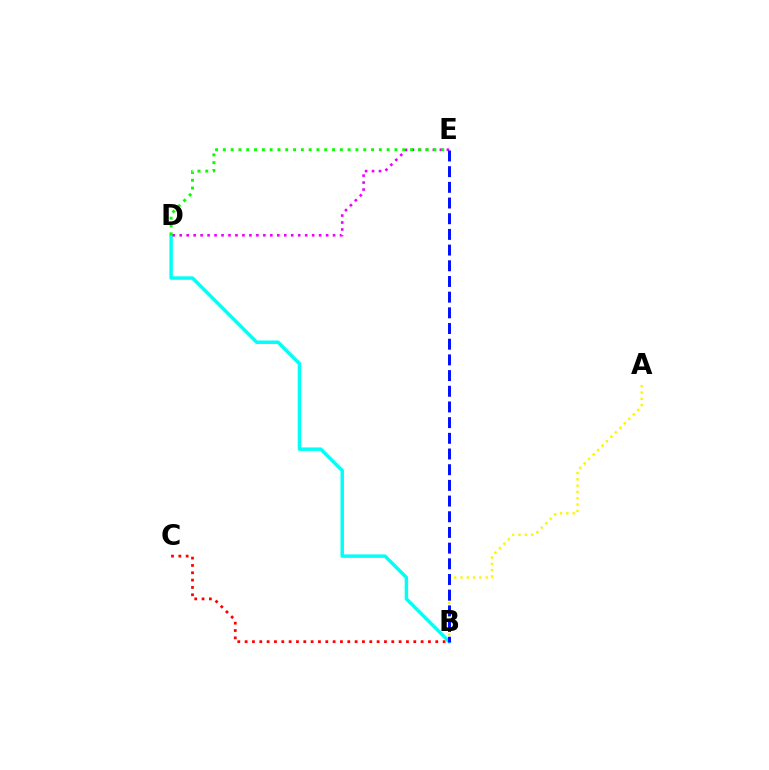{('B', 'C'): [{'color': '#ff0000', 'line_style': 'dotted', 'thickness': 1.99}], ('B', 'D'): [{'color': '#00fff6', 'line_style': 'solid', 'thickness': 2.49}], ('D', 'E'): [{'color': '#ee00ff', 'line_style': 'dotted', 'thickness': 1.89}, {'color': '#08ff00', 'line_style': 'dotted', 'thickness': 2.12}], ('A', 'B'): [{'color': '#fcf500', 'line_style': 'dotted', 'thickness': 1.71}], ('B', 'E'): [{'color': '#0010ff', 'line_style': 'dashed', 'thickness': 2.13}]}